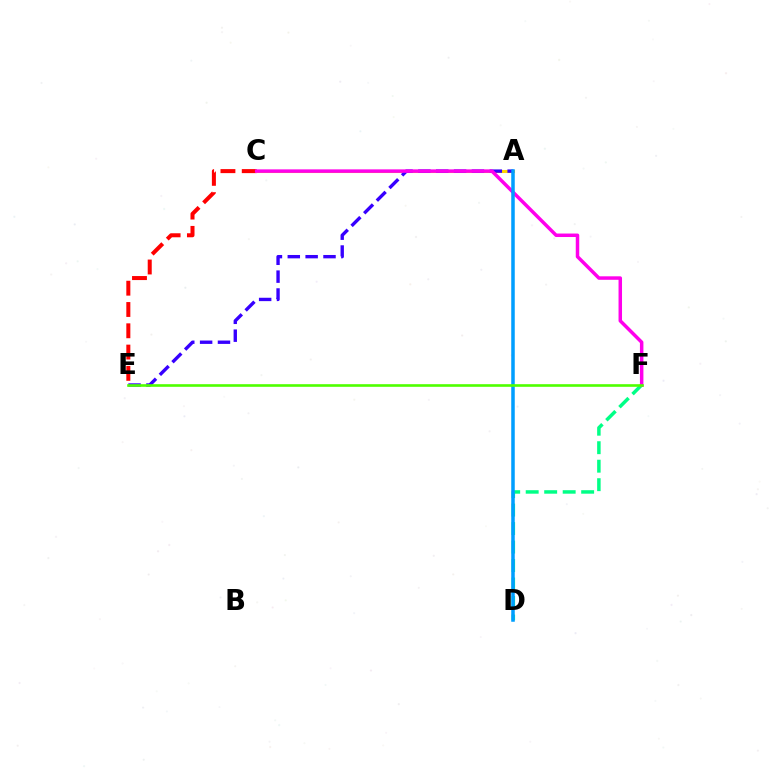{('C', 'E'): [{'color': '#ff0000', 'line_style': 'dashed', 'thickness': 2.89}], ('A', 'C'): [{'color': '#ffd500', 'line_style': 'solid', 'thickness': 2.2}], ('D', 'F'): [{'color': '#00ff86', 'line_style': 'dashed', 'thickness': 2.51}], ('A', 'E'): [{'color': '#3700ff', 'line_style': 'dashed', 'thickness': 2.43}], ('C', 'F'): [{'color': '#ff00ed', 'line_style': 'solid', 'thickness': 2.51}], ('A', 'D'): [{'color': '#009eff', 'line_style': 'solid', 'thickness': 2.53}], ('E', 'F'): [{'color': '#4fff00', 'line_style': 'solid', 'thickness': 1.89}]}